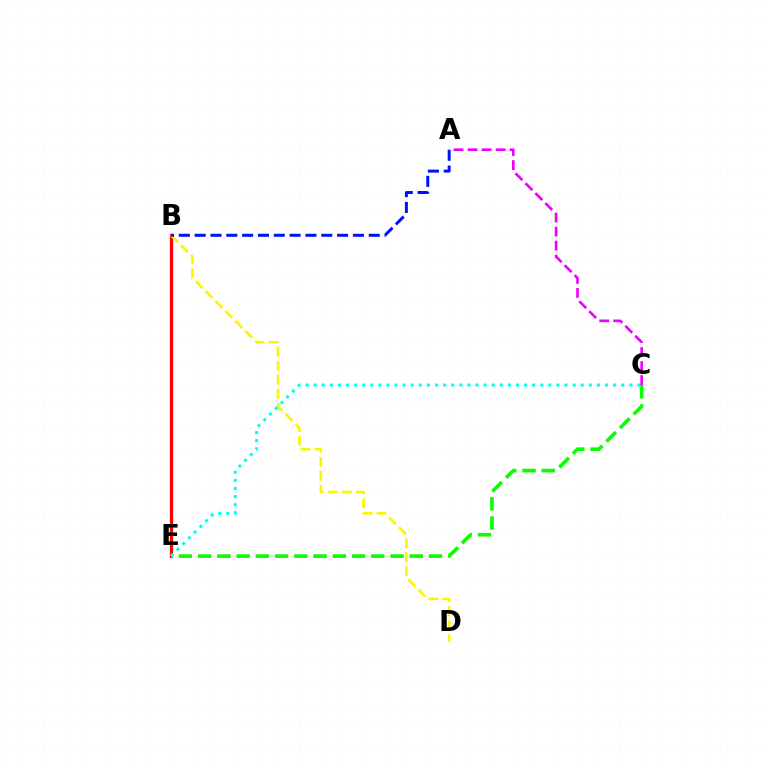{('B', 'E'): [{'color': '#ff0000', 'line_style': 'solid', 'thickness': 2.31}], ('C', 'E'): [{'color': '#08ff00', 'line_style': 'dashed', 'thickness': 2.61}, {'color': '#00fff6', 'line_style': 'dotted', 'thickness': 2.2}], ('B', 'D'): [{'color': '#fcf500', 'line_style': 'dashed', 'thickness': 1.91}], ('A', 'B'): [{'color': '#0010ff', 'line_style': 'dashed', 'thickness': 2.15}], ('A', 'C'): [{'color': '#ee00ff', 'line_style': 'dashed', 'thickness': 1.91}]}